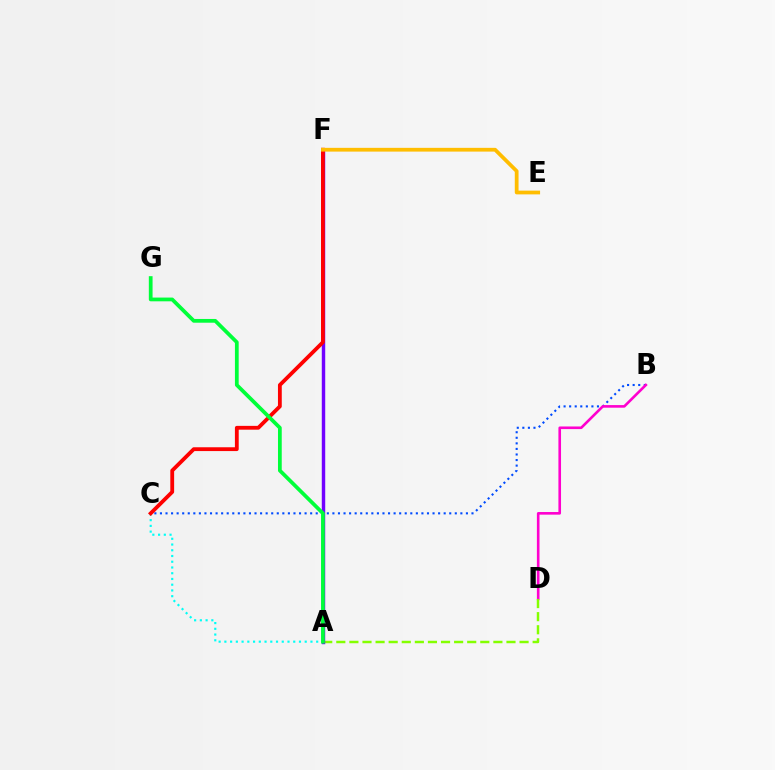{('B', 'C'): [{'color': '#004bff', 'line_style': 'dotted', 'thickness': 1.51}], ('B', 'D'): [{'color': '#ff00cf', 'line_style': 'solid', 'thickness': 1.89}], ('A', 'D'): [{'color': '#84ff00', 'line_style': 'dashed', 'thickness': 1.78}], ('A', 'C'): [{'color': '#00fff6', 'line_style': 'dotted', 'thickness': 1.56}], ('A', 'F'): [{'color': '#7200ff', 'line_style': 'solid', 'thickness': 2.47}], ('C', 'F'): [{'color': '#ff0000', 'line_style': 'solid', 'thickness': 2.74}], ('E', 'F'): [{'color': '#ffbd00', 'line_style': 'solid', 'thickness': 2.7}], ('A', 'G'): [{'color': '#00ff39', 'line_style': 'solid', 'thickness': 2.7}]}